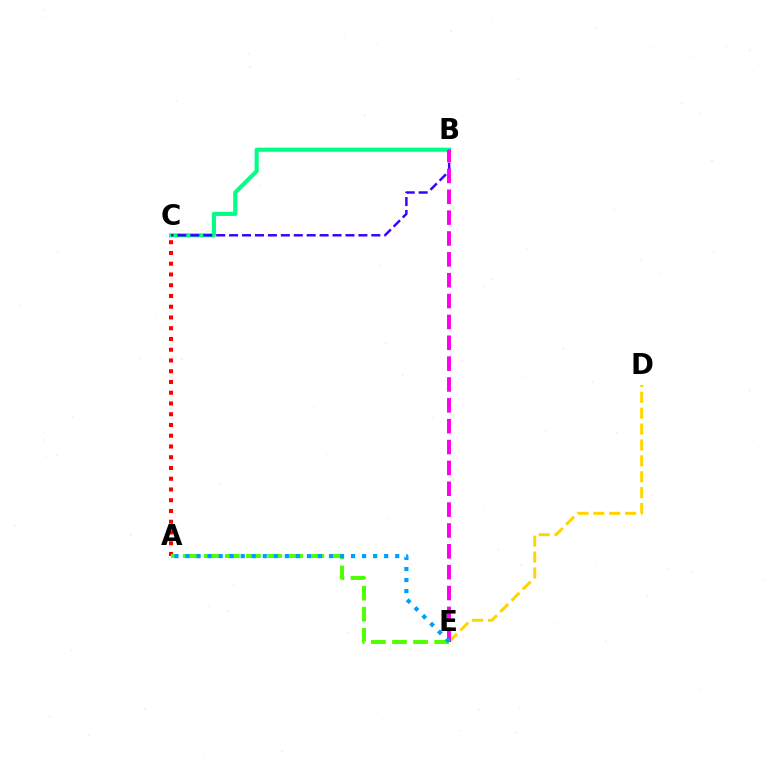{('A', 'C'): [{'color': '#ff0000', 'line_style': 'dotted', 'thickness': 2.92}], ('B', 'C'): [{'color': '#00ff86', 'line_style': 'solid', 'thickness': 2.98}, {'color': '#3700ff', 'line_style': 'dashed', 'thickness': 1.76}], ('D', 'E'): [{'color': '#ffd500', 'line_style': 'dashed', 'thickness': 2.16}], ('B', 'E'): [{'color': '#ff00ed', 'line_style': 'dashed', 'thickness': 2.83}], ('A', 'E'): [{'color': '#4fff00', 'line_style': 'dashed', 'thickness': 2.86}, {'color': '#009eff', 'line_style': 'dotted', 'thickness': 3.0}]}